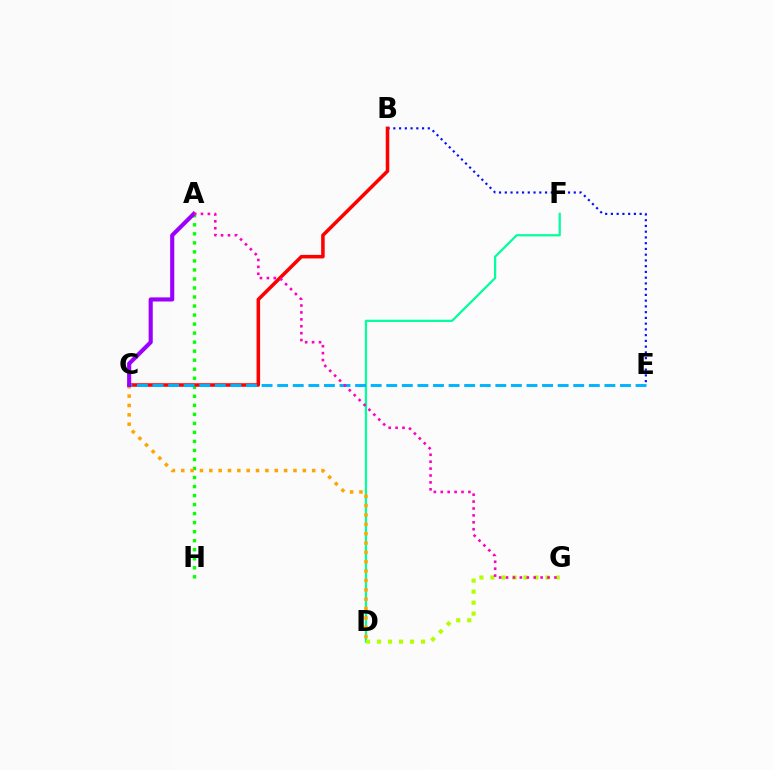{('D', 'F'): [{'color': '#00ff9d', 'line_style': 'solid', 'thickness': 1.6}], ('B', 'E'): [{'color': '#0010ff', 'line_style': 'dotted', 'thickness': 1.56}], ('D', 'G'): [{'color': '#b3ff00', 'line_style': 'dotted', 'thickness': 2.99}], ('A', 'H'): [{'color': '#08ff00', 'line_style': 'dotted', 'thickness': 2.45}], ('B', 'C'): [{'color': '#ff0000', 'line_style': 'solid', 'thickness': 2.54}], ('C', 'E'): [{'color': '#00b5ff', 'line_style': 'dashed', 'thickness': 2.12}], ('C', 'D'): [{'color': '#ffa500', 'line_style': 'dotted', 'thickness': 2.54}], ('A', 'C'): [{'color': '#9b00ff', 'line_style': 'solid', 'thickness': 2.96}], ('A', 'G'): [{'color': '#ff00bd', 'line_style': 'dotted', 'thickness': 1.88}]}